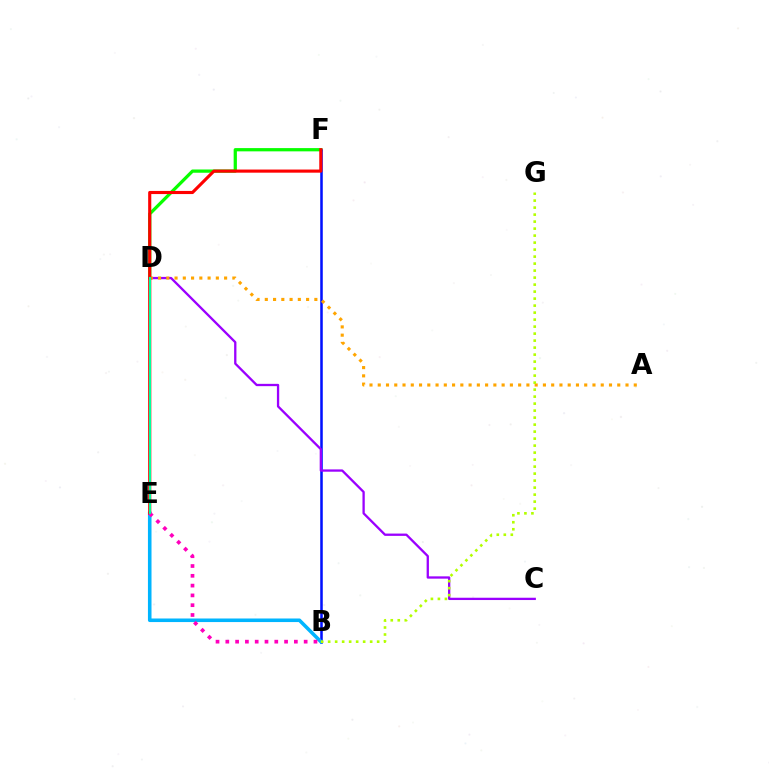{('D', 'F'): [{'color': '#08ff00', 'line_style': 'solid', 'thickness': 2.34}], ('B', 'F'): [{'color': '#0010ff', 'line_style': 'solid', 'thickness': 1.83}], ('C', 'D'): [{'color': '#9b00ff', 'line_style': 'solid', 'thickness': 1.66}], ('B', 'E'): [{'color': '#00b5ff', 'line_style': 'solid', 'thickness': 2.57}, {'color': '#ff00bd', 'line_style': 'dotted', 'thickness': 2.66}], ('A', 'D'): [{'color': '#ffa500', 'line_style': 'dotted', 'thickness': 2.24}], ('B', 'G'): [{'color': '#b3ff00', 'line_style': 'dotted', 'thickness': 1.9}], ('E', 'F'): [{'color': '#ff0000', 'line_style': 'solid', 'thickness': 2.25}], ('D', 'E'): [{'color': '#00ff9d', 'line_style': 'solid', 'thickness': 1.52}]}